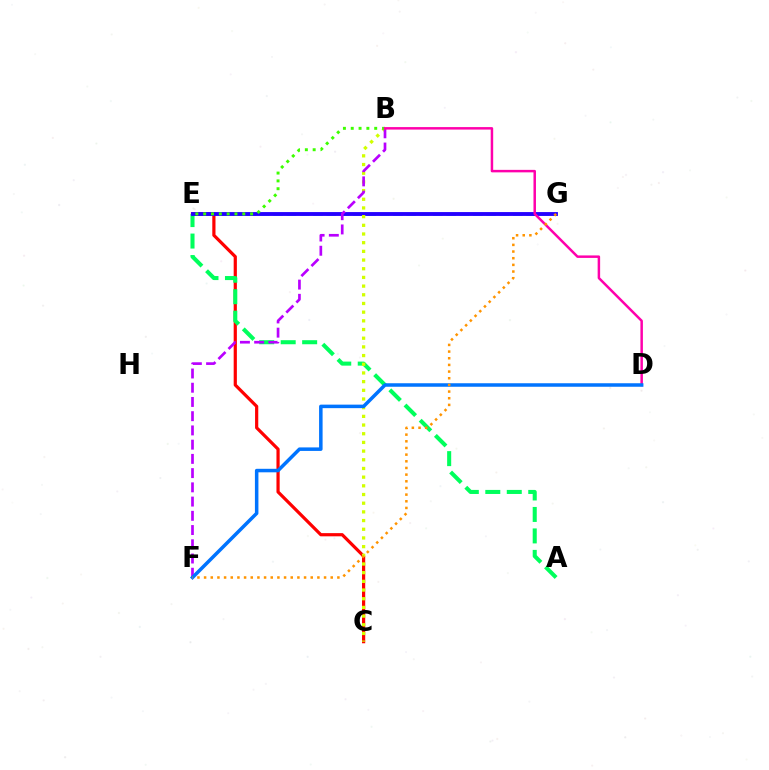{('E', 'G'): [{'color': '#00fff6', 'line_style': 'dashed', 'thickness': 1.81}, {'color': '#2500ff', 'line_style': 'solid', 'thickness': 2.78}], ('C', 'E'): [{'color': '#ff0000', 'line_style': 'solid', 'thickness': 2.3}], ('A', 'E'): [{'color': '#00ff5c', 'line_style': 'dashed', 'thickness': 2.92}], ('B', 'C'): [{'color': '#d1ff00', 'line_style': 'dotted', 'thickness': 2.36}], ('B', 'F'): [{'color': '#b900ff', 'line_style': 'dashed', 'thickness': 1.93}], ('B', 'E'): [{'color': '#3dff00', 'line_style': 'dotted', 'thickness': 2.13}], ('B', 'D'): [{'color': '#ff00ac', 'line_style': 'solid', 'thickness': 1.79}], ('D', 'F'): [{'color': '#0074ff', 'line_style': 'solid', 'thickness': 2.53}], ('F', 'G'): [{'color': '#ff9400', 'line_style': 'dotted', 'thickness': 1.81}]}